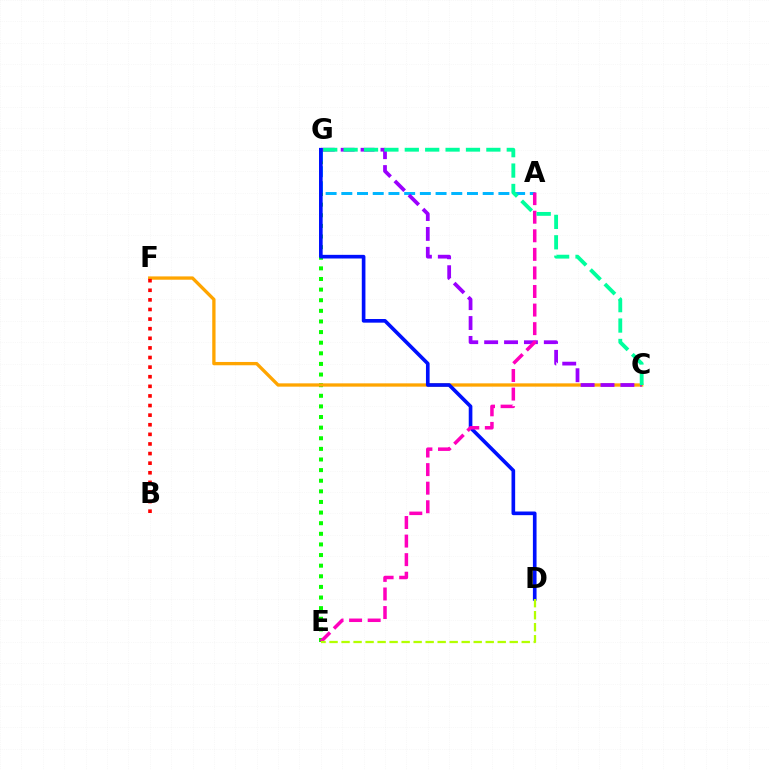{('E', 'G'): [{'color': '#08ff00', 'line_style': 'dotted', 'thickness': 2.88}], ('A', 'G'): [{'color': '#00b5ff', 'line_style': 'dashed', 'thickness': 2.13}], ('C', 'F'): [{'color': '#ffa500', 'line_style': 'solid', 'thickness': 2.38}], ('C', 'G'): [{'color': '#9b00ff', 'line_style': 'dashed', 'thickness': 2.7}, {'color': '#00ff9d', 'line_style': 'dashed', 'thickness': 2.77}], ('D', 'G'): [{'color': '#0010ff', 'line_style': 'solid', 'thickness': 2.63}], ('A', 'E'): [{'color': '#ff00bd', 'line_style': 'dashed', 'thickness': 2.52}], ('B', 'F'): [{'color': '#ff0000', 'line_style': 'dotted', 'thickness': 2.61}], ('D', 'E'): [{'color': '#b3ff00', 'line_style': 'dashed', 'thickness': 1.63}]}